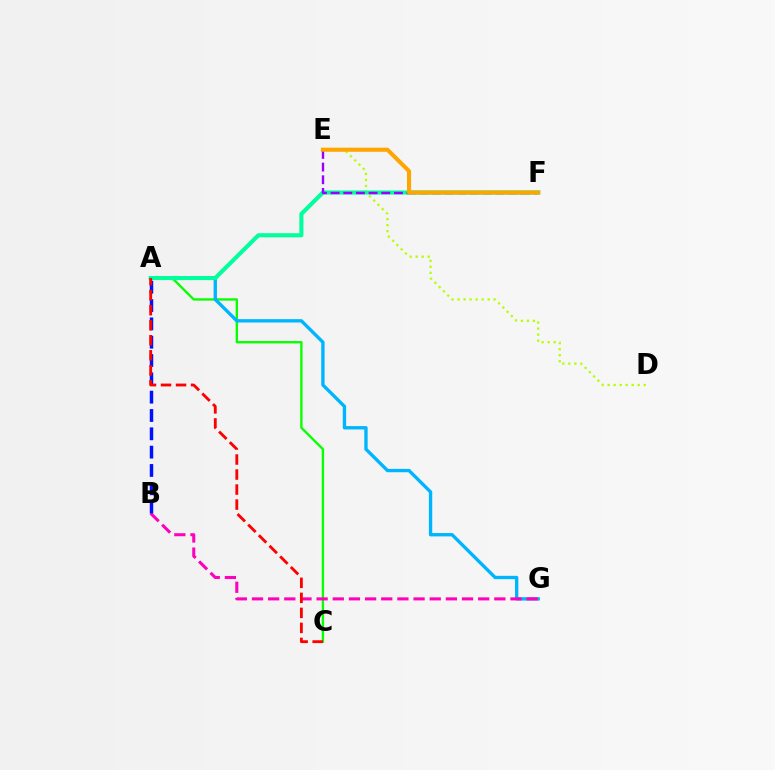{('A', 'C'): [{'color': '#08ff00', 'line_style': 'solid', 'thickness': 1.69}, {'color': '#ff0000', 'line_style': 'dashed', 'thickness': 2.04}], ('A', 'G'): [{'color': '#00b5ff', 'line_style': 'solid', 'thickness': 2.42}], ('D', 'E'): [{'color': '#b3ff00', 'line_style': 'dotted', 'thickness': 1.63}], ('A', 'F'): [{'color': '#00ff9d', 'line_style': 'solid', 'thickness': 2.95}], ('E', 'F'): [{'color': '#9b00ff', 'line_style': 'dashed', 'thickness': 1.72}, {'color': '#ffa500', 'line_style': 'solid', 'thickness': 2.94}], ('B', 'G'): [{'color': '#ff00bd', 'line_style': 'dashed', 'thickness': 2.19}], ('A', 'B'): [{'color': '#0010ff', 'line_style': 'dashed', 'thickness': 2.49}]}